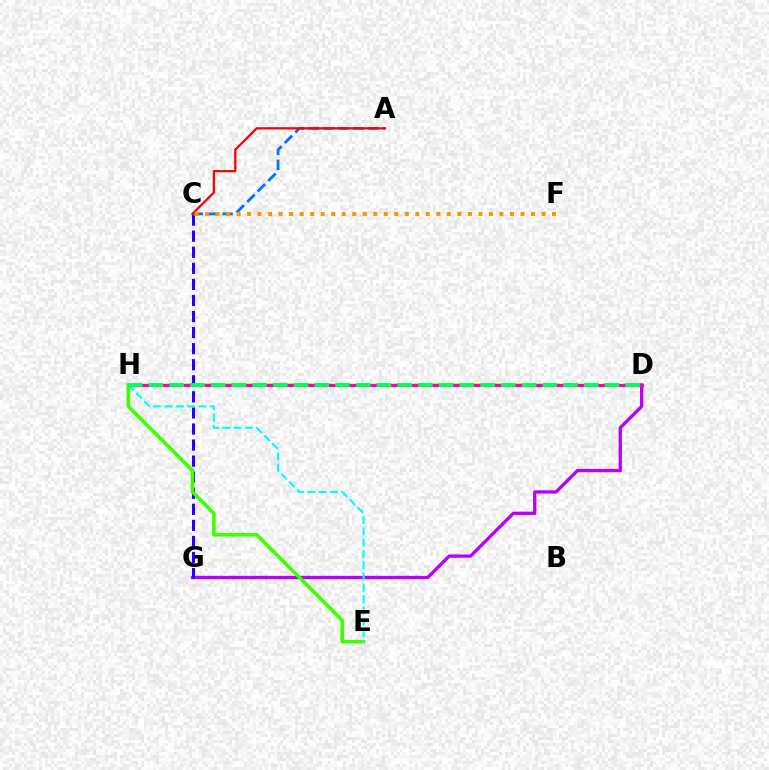{('D', 'G'): [{'color': '#b900ff', 'line_style': 'solid', 'thickness': 2.39}], ('D', 'H'): [{'color': '#d1ff00', 'line_style': 'dashed', 'thickness': 2.59}, {'color': '#ff00ac', 'line_style': 'solid', 'thickness': 2.32}, {'color': '#00ff5c', 'line_style': 'dashed', 'thickness': 2.82}], ('C', 'G'): [{'color': '#2500ff', 'line_style': 'dashed', 'thickness': 2.18}], ('A', 'C'): [{'color': '#0074ff', 'line_style': 'dashed', 'thickness': 2.03}, {'color': '#ff0000', 'line_style': 'solid', 'thickness': 1.63}], ('E', 'H'): [{'color': '#3dff00', 'line_style': 'solid', 'thickness': 2.59}, {'color': '#00fff6', 'line_style': 'dashed', 'thickness': 1.53}], ('C', 'F'): [{'color': '#ff9400', 'line_style': 'dotted', 'thickness': 2.86}]}